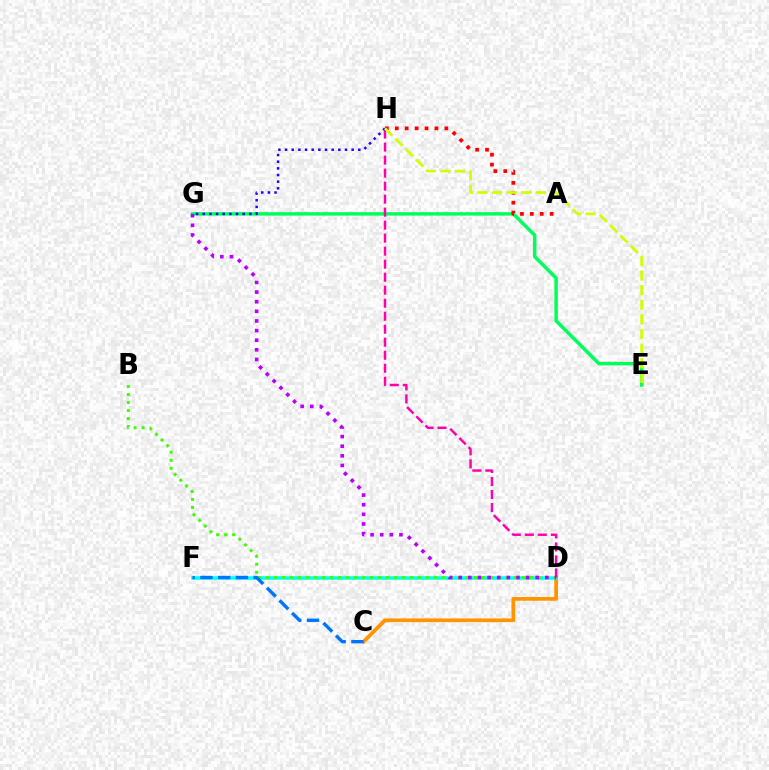{('C', 'D'): [{'color': '#ff9400', 'line_style': 'solid', 'thickness': 2.68}], ('E', 'G'): [{'color': '#00ff5c', 'line_style': 'solid', 'thickness': 2.48}], ('D', 'F'): [{'color': '#00fff6', 'line_style': 'solid', 'thickness': 2.53}], ('A', 'H'): [{'color': '#ff0000', 'line_style': 'dotted', 'thickness': 2.69}], ('B', 'D'): [{'color': '#3dff00', 'line_style': 'dotted', 'thickness': 2.17}], ('D', 'H'): [{'color': '#ff00ac', 'line_style': 'dashed', 'thickness': 1.77}], ('D', 'G'): [{'color': '#b900ff', 'line_style': 'dotted', 'thickness': 2.61}], ('C', 'F'): [{'color': '#0074ff', 'line_style': 'dashed', 'thickness': 2.41}], ('G', 'H'): [{'color': '#2500ff', 'line_style': 'dotted', 'thickness': 1.81}], ('E', 'H'): [{'color': '#d1ff00', 'line_style': 'dashed', 'thickness': 1.99}]}